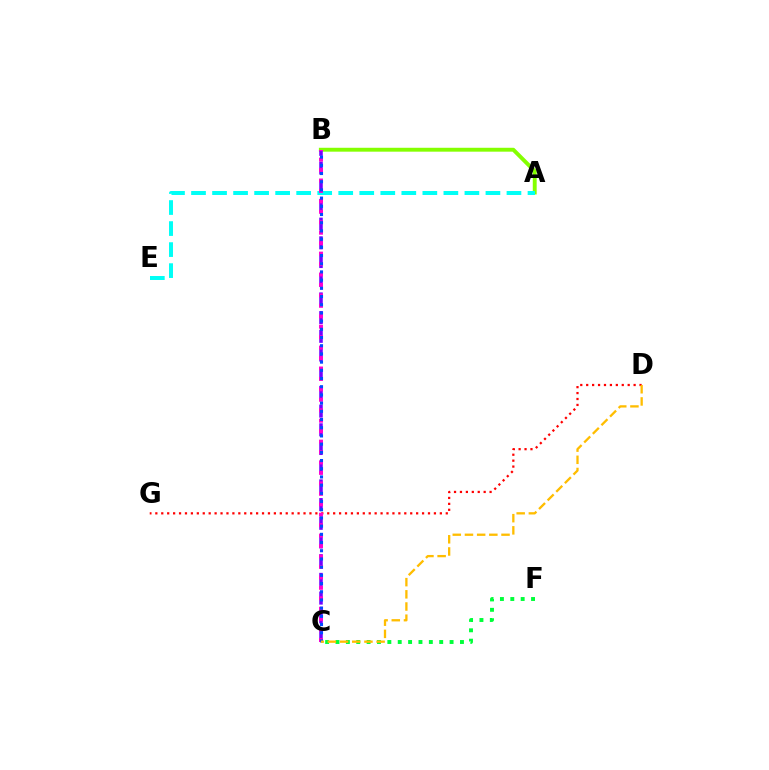{('A', 'B'): [{'color': '#84ff00', 'line_style': 'solid', 'thickness': 2.81}], ('B', 'C'): [{'color': '#7200ff', 'line_style': 'dashed', 'thickness': 2.54}, {'color': '#ff00cf', 'line_style': 'dotted', 'thickness': 2.84}, {'color': '#004bff', 'line_style': 'dotted', 'thickness': 2.23}], ('A', 'E'): [{'color': '#00fff6', 'line_style': 'dashed', 'thickness': 2.86}], ('D', 'G'): [{'color': '#ff0000', 'line_style': 'dotted', 'thickness': 1.61}], ('C', 'F'): [{'color': '#00ff39', 'line_style': 'dotted', 'thickness': 2.82}], ('C', 'D'): [{'color': '#ffbd00', 'line_style': 'dashed', 'thickness': 1.66}]}